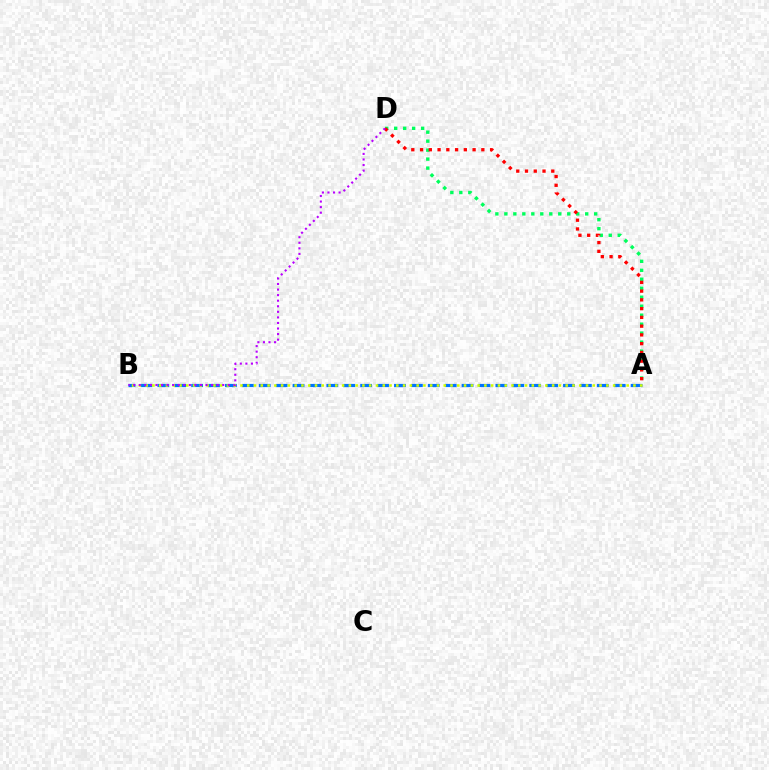{('A', 'D'): [{'color': '#00ff5c', 'line_style': 'dotted', 'thickness': 2.44}, {'color': '#ff0000', 'line_style': 'dotted', 'thickness': 2.38}], ('A', 'B'): [{'color': '#0074ff', 'line_style': 'dashed', 'thickness': 2.3}, {'color': '#d1ff00', 'line_style': 'dotted', 'thickness': 1.84}], ('B', 'D'): [{'color': '#b900ff', 'line_style': 'dotted', 'thickness': 1.51}]}